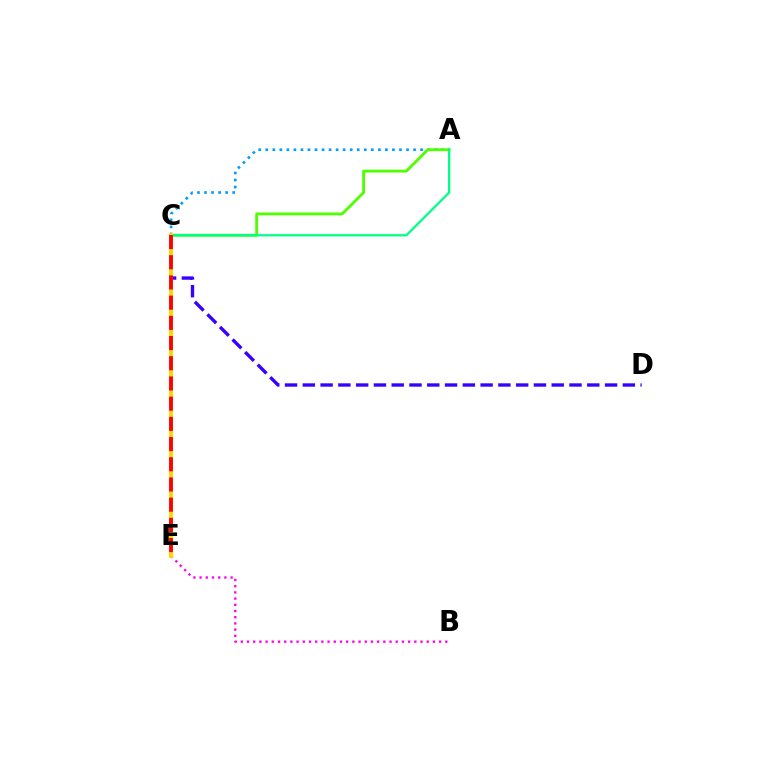{('C', 'D'): [{'color': '#3700ff', 'line_style': 'dashed', 'thickness': 2.42}], ('B', 'E'): [{'color': '#ff00ed', 'line_style': 'dotted', 'thickness': 1.68}], ('A', 'C'): [{'color': '#009eff', 'line_style': 'dotted', 'thickness': 1.91}, {'color': '#4fff00', 'line_style': 'solid', 'thickness': 2.04}, {'color': '#00ff86', 'line_style': 'solid', 'thickness': 1.64}], ('C', 'E'): [{'color': '#ffd500', 'line_style': 'solid', 'thickness': 2.84}, {'color': '#ff0000', 'line_style': 'dashed', 'thickness': 2.74}]}